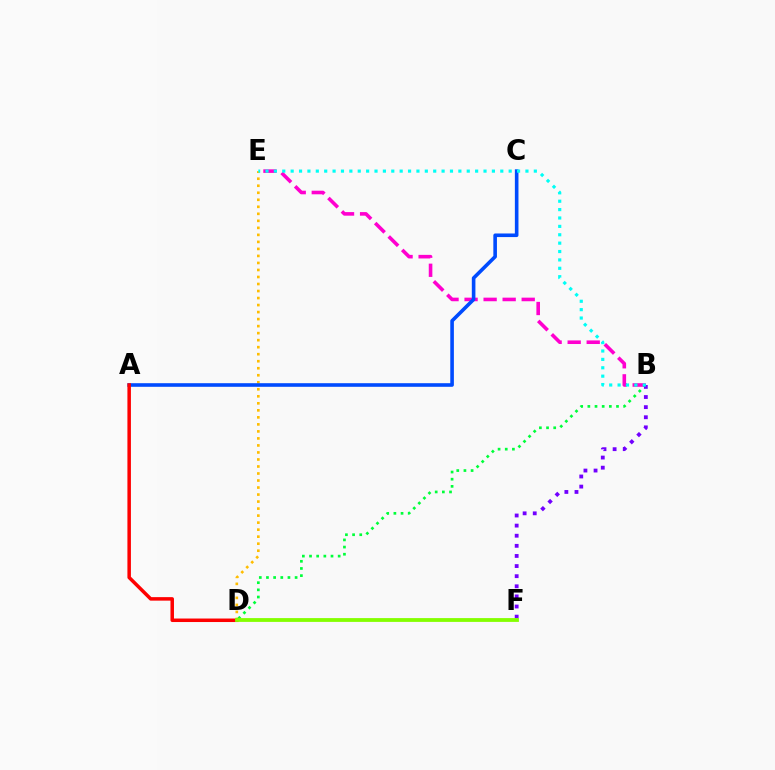{('B', 'E'): [{'color': '#ff00cf', 'line_style': 'dashed', 'thickness': 2.59}, {'color': '#00fff6', 'line_style': 'dotted', 'thickness': 2.28}], ('B', 'D'): [{'color': '#00ff39', 'line_style': 'dotted', 'thickness': 1.95}], ('B', 'F'): [{'color': '#7200ff', 'line_style': 'dotted', 'thickness': 2.75}], ('D', 'E'): [{'color': '#ffbd00', 'line_style': 'dotted', 'thickness': 1.91}], ('A', 'C'): [{'color': '#004bff', 'line_style': 'solid', 'thickness': 2.59}], ('A', 'D'): [{'color': '#ff0000', 'line_style': 'solid', 'thickness': 2.52}], ('D', 'F'): [{'color': '#84ff00', 'line_style': 'solid', 'thickness': 2.74}]}